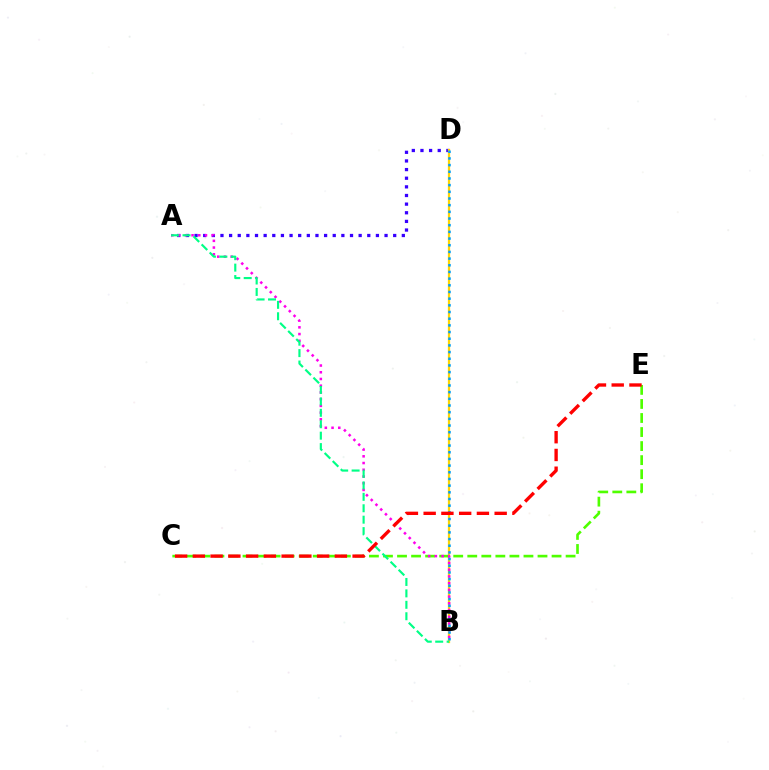{('A', 'D'): [{'color': '#3700ff', 'line_style': 'dotted', 'thickness': 2.35}], ('B', 'D'): [{'color': '#ffd500', 'line_style': 'solid', 'thickness': 1.63}, {'color': '#009eff', 'line_style': 'dotted', 'thickness': 1.81}], ('C', 'E'): [{'color': '#4fff00', 'line_style': 'dashed', 'thickness': 1.91}, {'color': '#ff0000', 'line_style': 'dashed', 'thickness': 2.41}], ('A', 'B'): [{'color': '#ff00ed', 'line_style': 'dotted', 'thickness': 1.83}, {'color': '#00ff86', 'line_style': 'dashed', 'thickness': 1.55}]}